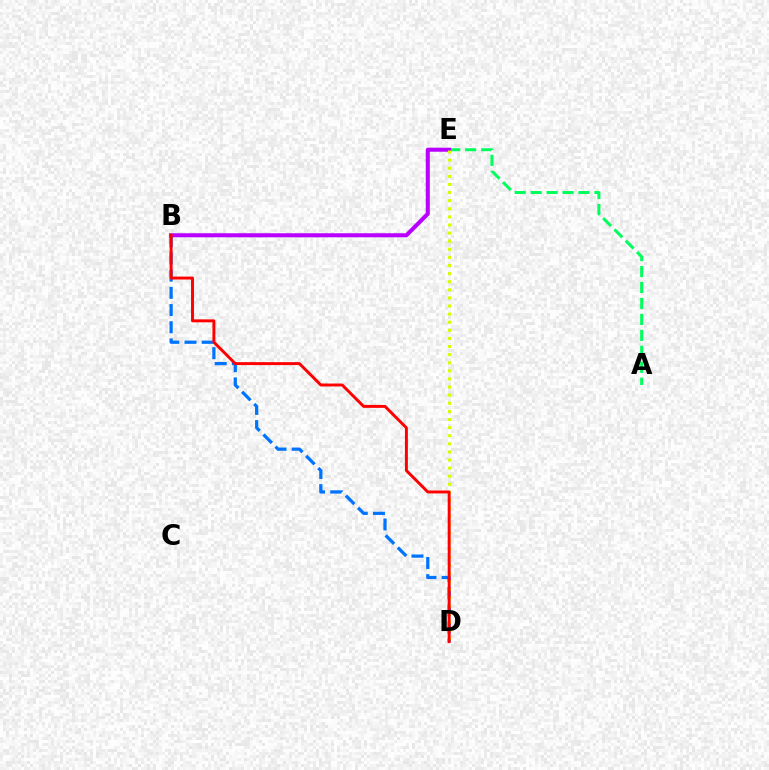{('A', 'E'): [{'color': '#00ff5c', 'line_style': 'dashed', 'thickness': 2.17}], ('B', 'D'): [{'color': '#0074ff', 'line_style': 'dashed', 'thickness': 2.34}, {'color': '#ff0000', 'line_style': 'solid', 'thickness': 2.12}], ('B', 'E'): [{'color': '#b900ff', 'line_style': 'solid', 'thickness': 2.9}], ('D', 'E'): [{'color': '#d1ff00', 'line_style': 'dotted', 'thickness': 2.2}]}